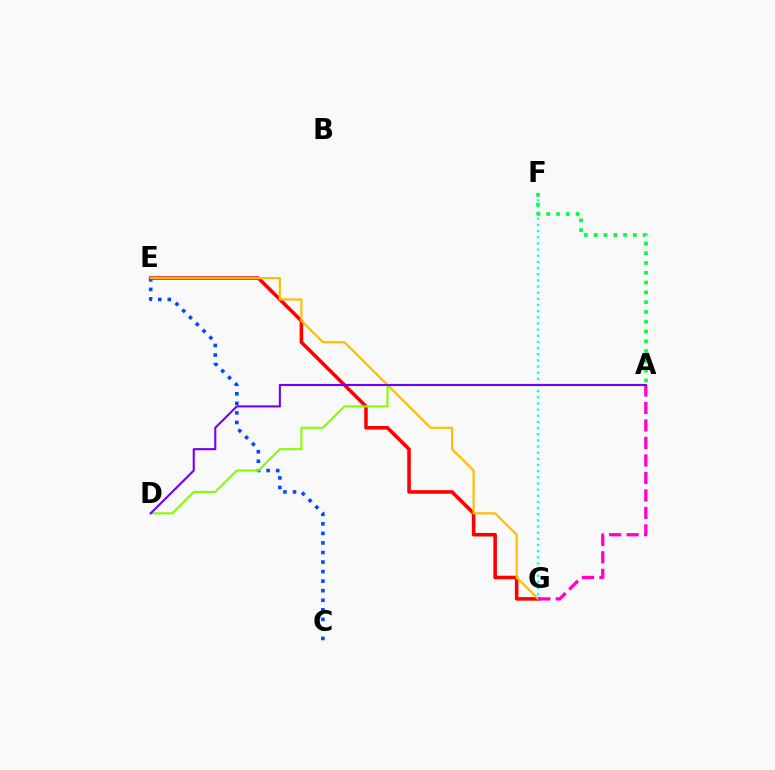{('E', 'G'): [{'color': '#ff0000', 'line_style': 'solid', 'thickness': 2.56}, {'color': '#ffbd00', 'line_style': 'solid', 'thickness': 1.56}], ('F', 'G'): [{'color': '#00fff6', 'line_style': 'dotted', 'thickness': 1.67}], ('A', 'F'): [{'color': '#00ff39', 'line_style': 'dotted', 'thickness': 2.66}], ('C', 'E'): [{'color': '#004bff', 'line_style': 'dotted', 'thickness': 2.59}], ('A', 'G'): [{'color': '#ff00cf', 'line_style': 'dashed', 'thickness': 2.38}], ('A', 'D'): [{'color': '#84ff00', 'line_style': 'solid', 'thickness': 1.53}, {'color': '#7200ff', 'line_style': 'solid', 'thickness': 1.51}]}